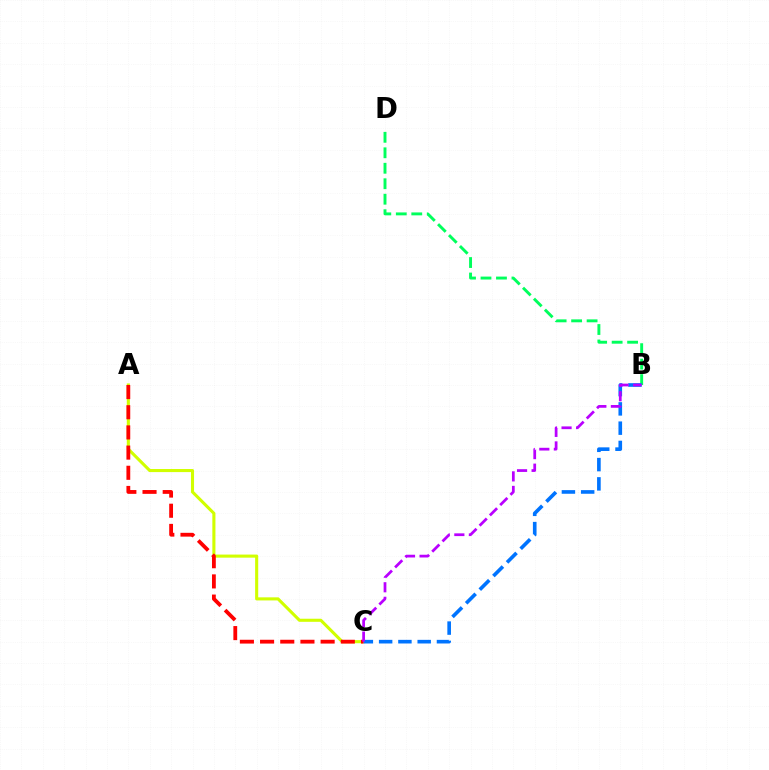{('B', 'D'): [{'color': '#00ff5c', 'line_style': 'dashed', 'thickness': 2.1}], ('A', 'C'): [{'color': '#d1ff00', 'line_style': 'solid', 'thickness': 2.22}, {'color': '#ff0000', 'line_style': 'dashed', 'thickness': 2.74}], ('B', 'C'): [{'color': '#0074ff', 'line_style': 'dashed', 'thickness': 2.62}, {'color': '#b900ff', 'line_style': 'dashed', 'thickness': 1.98}]}